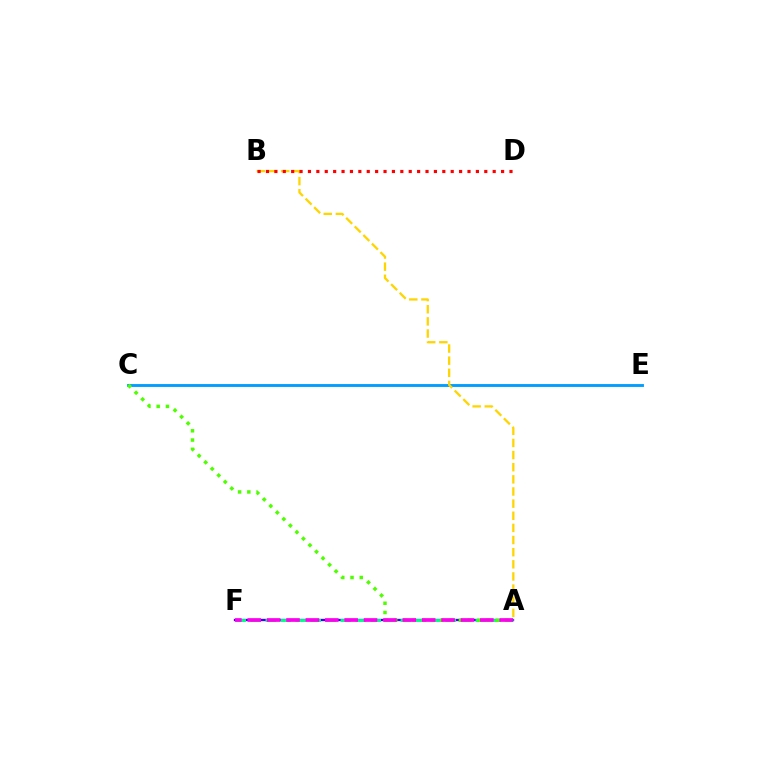{('C', 'E'): [{'color': '#009eff', 'line_style': 'solid', 'thickness': 2.06}], ('A', 'F'): [{'color': '#3700ff', 'line_style': 'solid', 'thickness': 1.66}, {'color': '#00ff86', 'line_style': 'dashed', 'thickness': 2.04}, {'color': '#ff00ed', 'line_style': 'dashed', 'thickness': 2.63}], ('A', 'B'): [{'color': '#ffd500', 'line_style': 'dashed', 'thickness': 1.65}], ('B', 'D'): [{'color': '#ff0000', 'line_style': 'dotted', 'thickness': 2.28}], ('A', 'C'): [{'color': '#4fff00', 'line_style': 'dotted', 'thickness': 2.51}]}